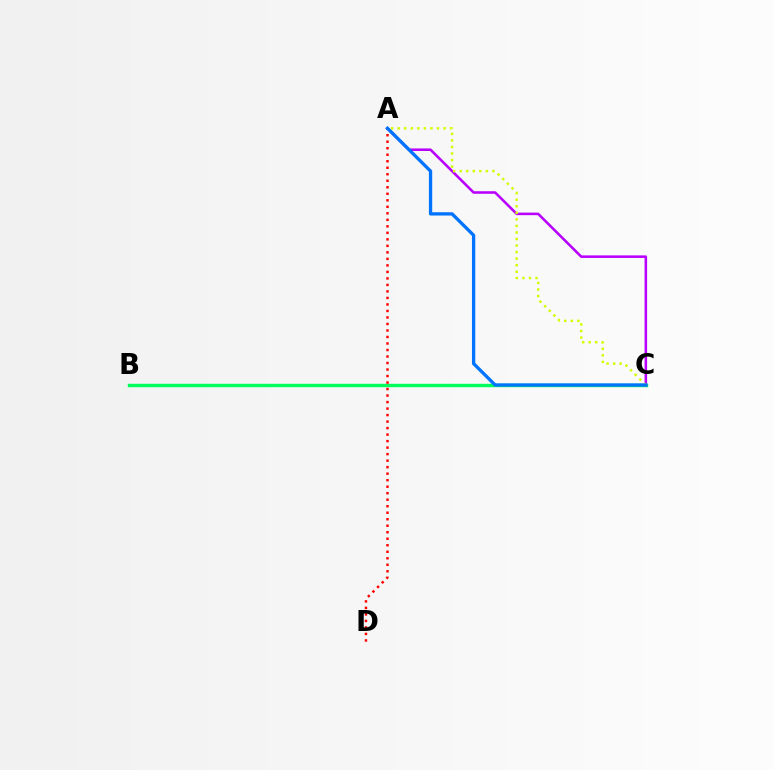{('B', 'C'): [{'color': '#00ff5c', 'line_style': 'solid', 'thickness': 2.46}], ('A', 'D'): [{'color': '#ff0000', 'line_style': 'dotted', 'thickness': 1.77}], ('A', 'C'): [{'color': '#b900ff', 'line_style': 'solid', 'thickness': 1.84}, {'color': '#d1ff00', 'line_style': 'dotted', 'thickness': 1.78}, {'color': '#0074ff', 'line_style': 'solid', 'thickness': 2.38}]}